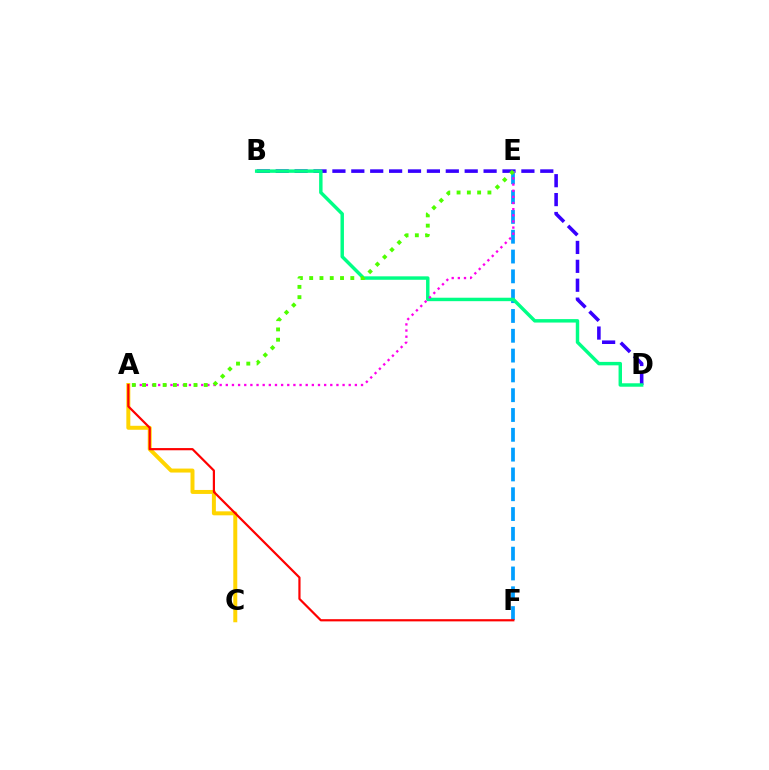{('B', 'D'): [{'color': '#3700ff', 'line_style': 'dashed', 'thickness': 2.57}, {'color': '#00ff86', 'line_style': 'solid', 'thickness': 2.48}], ('E', 'F'): [{'color': '#009eff', 'line_style': 'dashed', 'thickness': 2.69}], ('A', 'E'): [{'color': '#ff00ed', 'line_style': 'dotted', 'thickness': 1.67}, {'color': '#4fff00', 'line_style': 'dotted', 'thickness': 2.79}], ('A', 'C'): [{'color': '#ffd500', 'line_style': 'solid', 'thickness': 2.86}], ('A', 'F'): [{'color': '#ff0000', 'line_style': 'solid', 'thickness': 1.58}]}